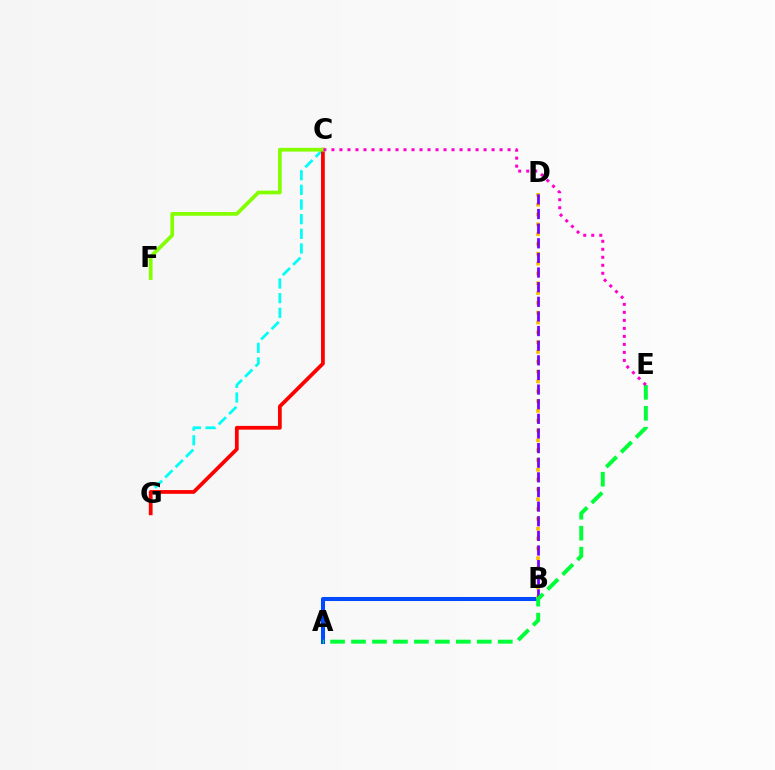{('A', 'B'): [{'color': '#004bff', 'line_style': 'solid', 'thickness': 2.91}], ('B', 'D'): [{'color': '#ffbd00', 'line_style': 'dotted', 'thickness': 2.67}, {'color': '#7200ff', 'line_style': 'dashed', 'thickness': 1.99}], ('C', 'G'): [{'color': '#00fff6', 'line_style': 'dashed', 'thickness': 1.99}, {'color': '#ff0000', 'line_style': 'solid', 'thickness': 2.7}], ('A', 'E'): [{'color': '#00ff39', 'line_style': 'dashed', 'thickness': 2.85}], ('C', 'F'): [{'color': '#84ff00', 'line_style': 'solid', 'thickness': 2.68}], ('C', 'E'): [{'color': '#ff00cf', 'line_style': 'dotted', 'thickness': 2.18}]}